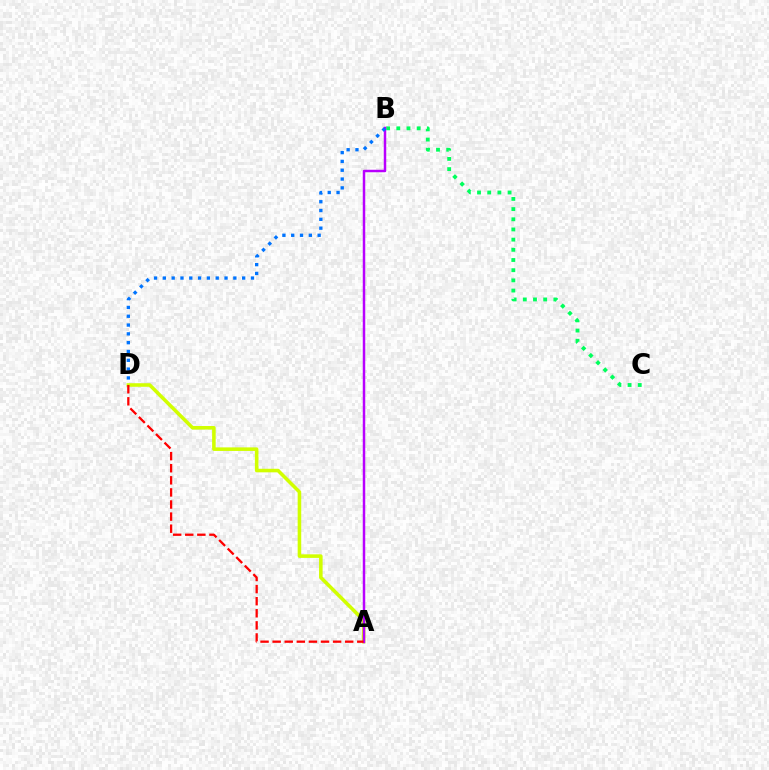{('B', 'C'): [{'color': '#00ff5c', 'line_style': 'dotted', 'thickness': 2.77}], ('A', 'D'): [{'color': '#d1ff00', 'line_style': 'solid', 'thickness': 2.56}, {'color': '#ff0000', 'line_style': 'dashed', 'thickness': 1.64}], ('A', 'B'): [{'color': '#b900ff', 'line_style': 'solid', 'thickness': 1.79}], ('B', 'D'): [{'color': '#0074ff', 'line_style': 'dotted', 'thickness': 2.39}]}